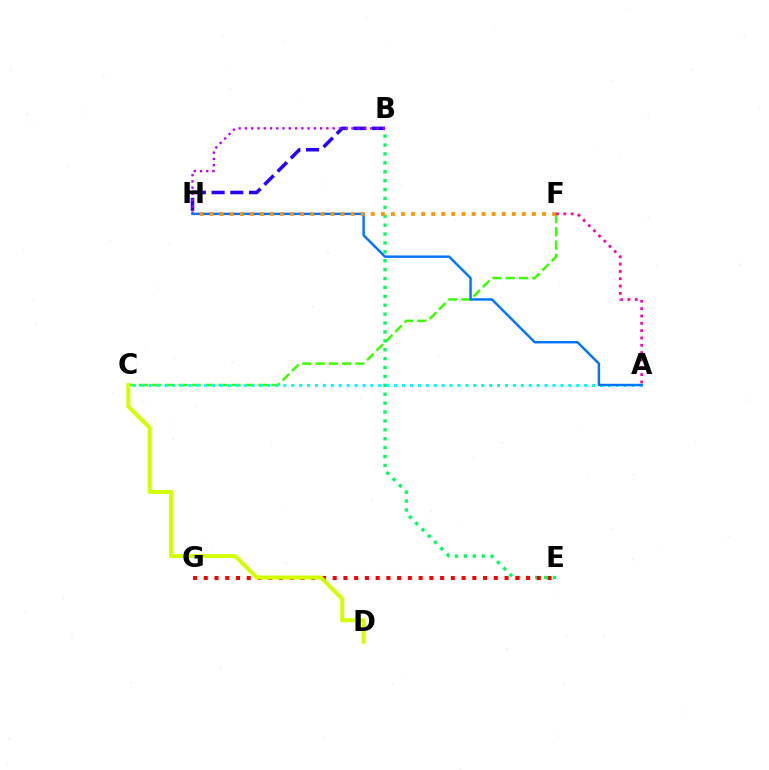{('C', 'F'): [{'color': '#3dff00', 'line_style': 'dashed', 'thickness': 1.8}], ('A', 'F'): [{'color': '#ff00ac', 'line_style': 'dotted', 'thickness': 1.99}], ('B', 'E'): [{'color': '#00ff5c', 'line_style': 'dotted', 'thickness': 2.42}], ('B', 'H'): [{'color': '#2500ff', 'line_style': 'dashed', 'thickness': 2.54}, {'color': '#b900ff', 'line_style': 'dotted', 'thickness': 1.7}], ('E', 'G'): [{'color': '#ff0000', 'line_style': 'dotted', 'thickness': 2.92}], ('A', 'C'): [{'color': '#00fff6', 'line_style': 'dotted', 'thickness': 2.15}], ('A', 'H'): [{'color': '#0074ff', 'line_style': 'solid', 'thickness': 1.75}], ('C', 'D'): [{'color': '#d1ff00', 'line_style': 'solid', 'thickness': 2.88}], ('F', 'H'): [{'color': '#ff9400', 'line_style': 'dotted', 'thickness': 2.74}]}